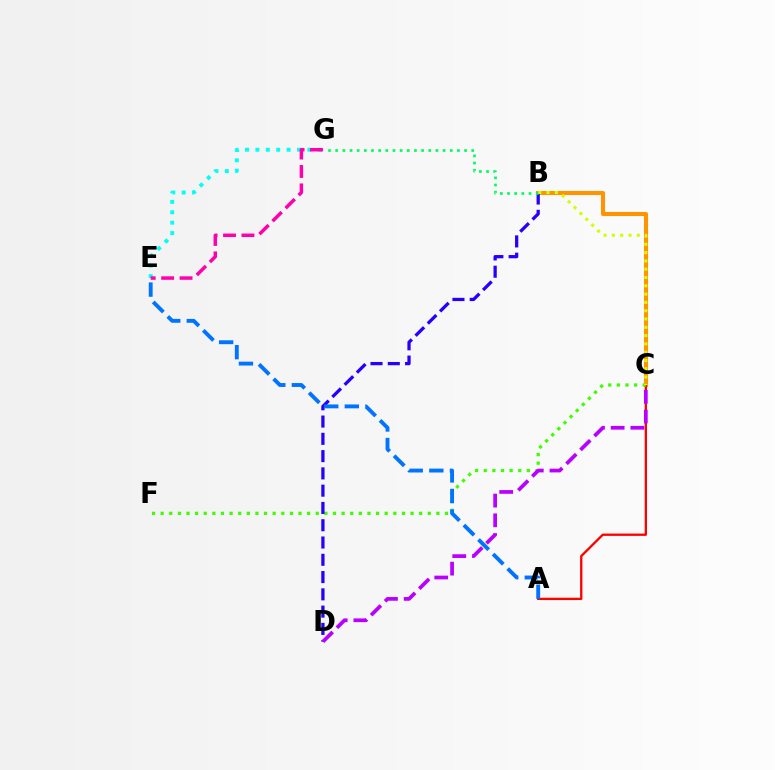{('B', 'C'): [{'color': '#ff9400', 'line_style': 'solid', 'thickness': 2.93}, {'color': '#d1ff00', 'line_style': 'dotted', 'thickness': 2.25}], ('A', 'C'): [{'color': '#ff0000', 'line_style': 'solid', 'thickness': 1.67}], ('C', 'F'): [{'color': '#3dff00', 'line_style': 'dotted', 'thickness': 2.34}], ('B', 'D'): [{'color': '#2500ff', 'line_style': 'dashed', 'thickness': 2.35}], ('E', 'G'): [{'color': '#00fff6', 'line_style': 'dotted', 'thickness': 2.83}, {'color': '#ff00ac', 'line_style': 'dashed', 'thickness': 2.5}], ('C', 'D'): [{'color': '#b900ff', 'line_style': 'dashed', 'thickness': 2.68}], ('B', 'G'): [{'color': '#00ff5c', 'line_style': 'dotted', 'thickness': 1.95}], ('A', 'E'): [{'color': '#0074ff', 'line_style': 'dashed', 'thickness': 2.8}]}